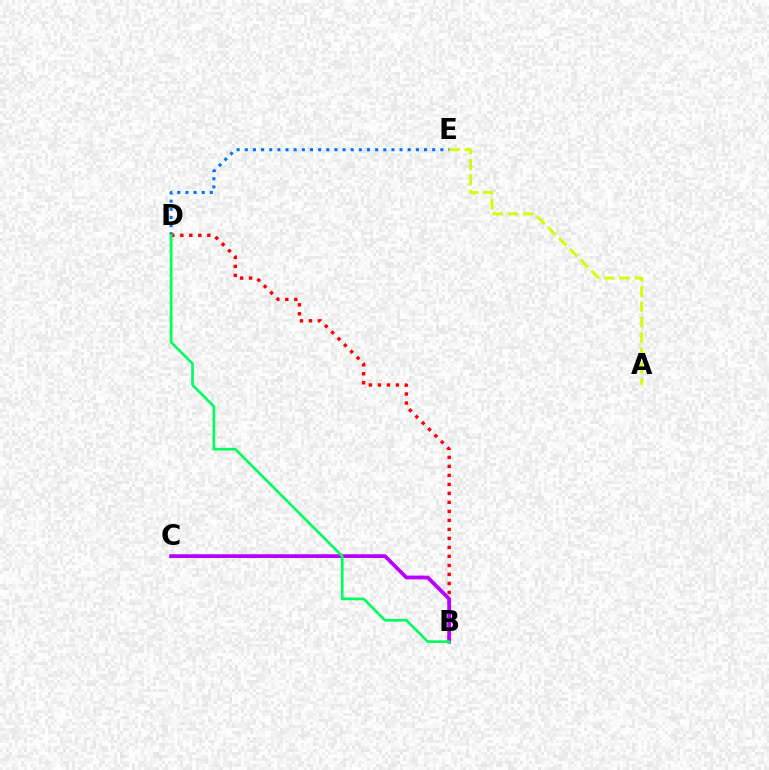{('B', 'D'): [{'color': '#ff0000', 'line_style': 'dotted', 'thickness': 2.45}, {'color': '#00ff5c', 'line_style': 'solid', 'thickness': 1.93}], ('B', 'C'): [{'color': '#b900ff', 'line_style': 'solid', 'thickness': 2.71}], ('A', 'E'): [{'color': '#d1ff00', 'line_style': 'dashed', 'thickness': 2.08}], ('D', 'E'): [{'color': '#0074ff', 'line_style': 'dotted', 'thickness': 2.21}]}